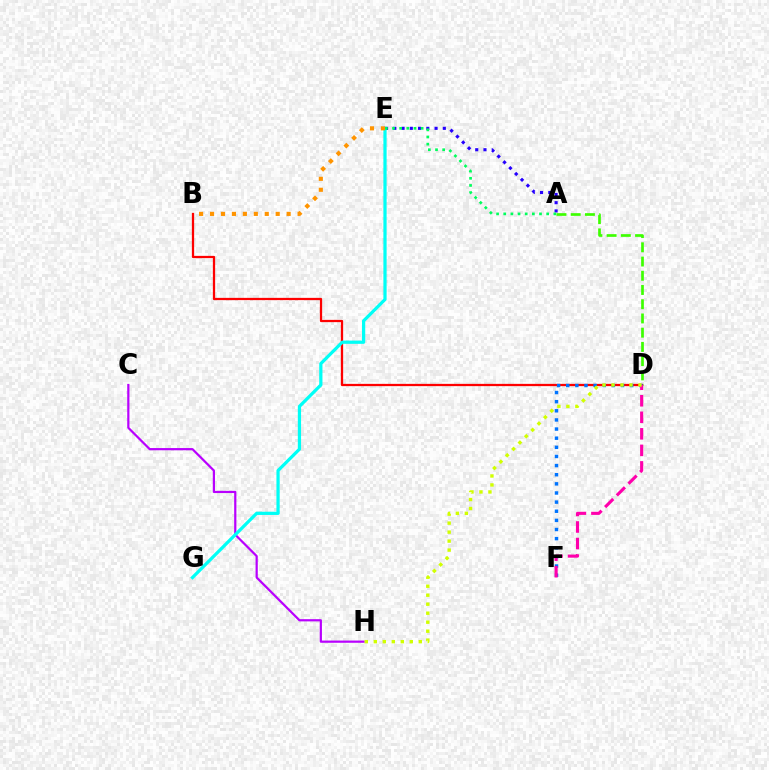{('A', 'E'): [{'color': '#2500ff', 'line_style': 'dotted', 'thickness': 2.24}, {'color': '#00ff5c', 'line_style': 'dotted', 'thickness': 1.94}], ('C', 'H'): [{'color': '#b900ff', 'line_style': 'solid', 'thickness': 1.59}], ('A', 'D'): [{'color': '#3dff00', 'line_style': 'dashed', 'thickness': 1.93}], ('B', 'D'): [{'color': '#ff0000', 'line_style': 'solid', 'thickness': 1.63}], ('D', 'F'): [{'color': '#0074ff', 'line_style': 'dotted', 'thickness': 2.48}, {'color': '#ff00ac', 'line_style': 'dashed', 'thickness': 2.25}], ('E', 'G'): [{'color': '#00fff6', 'line_style': 'solid', 'thickness': 2.33}], ('B', 'E'): [{'color': '#ff9400', 'line_style': 'dotted', 'thickness': 2.97}], ('D', 'H'): [{'color': '#d1ff00', 'line_style': 'dotted', 'thickness': 2.44}]}